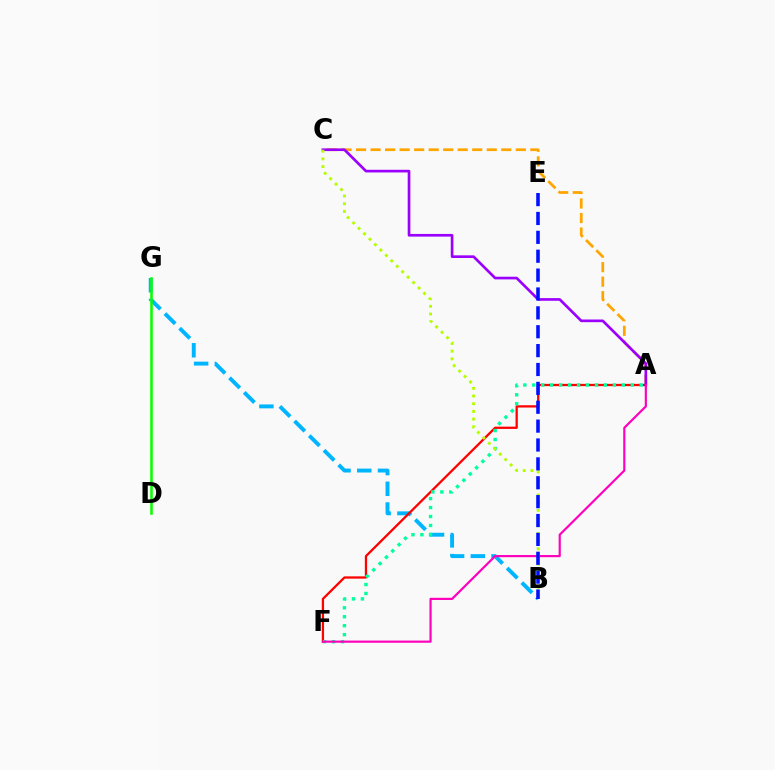{('A', 'C'): [{'color': '#ffa500', 'line_style': 'dashed', 'thickness': 1.97}, {'color': '#9b00ff', 'line_style': 'solid', 'thickness': 1.92}], ('B', 'G'): [{'color': '#00b5ff', 'line_style': 'dashed', 'thickness': 2.82}], ('A', 'F'): [{'color': '#ff0000', 'line_style': 'solid', 'thickness': 1.64}, {'color': '#00ff9d', 'line_style': 'dotted', 'thickness': 2.43}, {'color': '#ff00bd', 'line_style': 'solid', 'thickness': 1.57}], ('D', 'G'): [{'color': '#08ff00', 'line_style': 'solid', 'thickness': 1.84}], ('B', 'C'): [{'color': '#b3ff00', 'line_style': 'dotted', 'thickness': 2.09}], ('B', 'E'): [{'color': '#0010ff', 'line_style': 'dashed', 'thickness': 2.56}]}